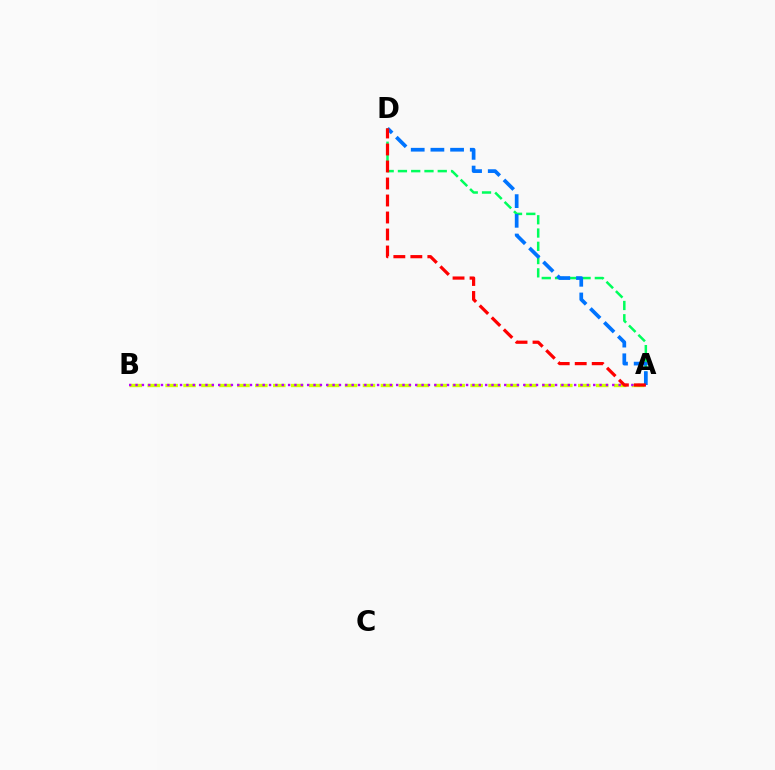{('A', 'B'): [{'color': '#d1ff00', 'line_style': 'dashed', 'thickness': 2.44}, {'color': '#b900ff', 'line_style': 'dotted', 'thickness': 1.73}], ('A', 'D'): [{'color': '#00ff5c', 'line_style': 'dashed', 'thickness': 1.8}, {'color': '#0074ff', 'line_style': 'dashed', 'thickness': 2.67}, {'color': '#ff0000', 'line_style': 'dashed', 'thickness': 2.31}]}